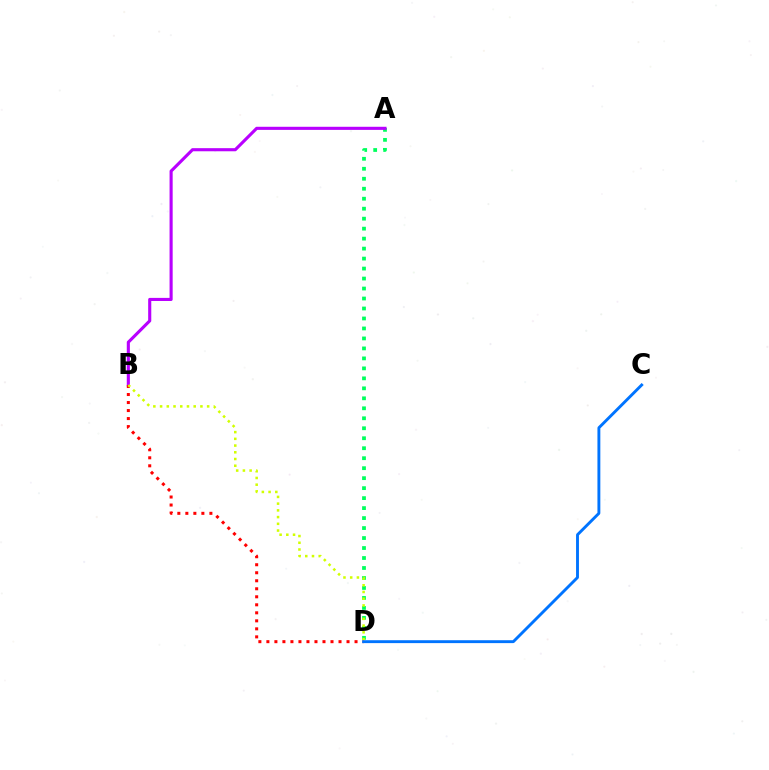{('A', 'D'): [{'color': '#00ff5c', 'line_style': 'dotted', 'thickness': 2.71}], ('A', 'B'): [{'color': '#b900ff', 'line_style': 'solid', 'thickness': 2.24}], ('B', 'D'): [{'color': '#ff0000', 'line_style': 'dotted', 'thickness': 2.18}, {'color': '#d1ff00', 'line_style': 'dotted', 'thickness': 1.83}], ('C', 'D'): [{'color': '#0074ff', 'line_style': 'solid', 'thickness': 2.08}]}